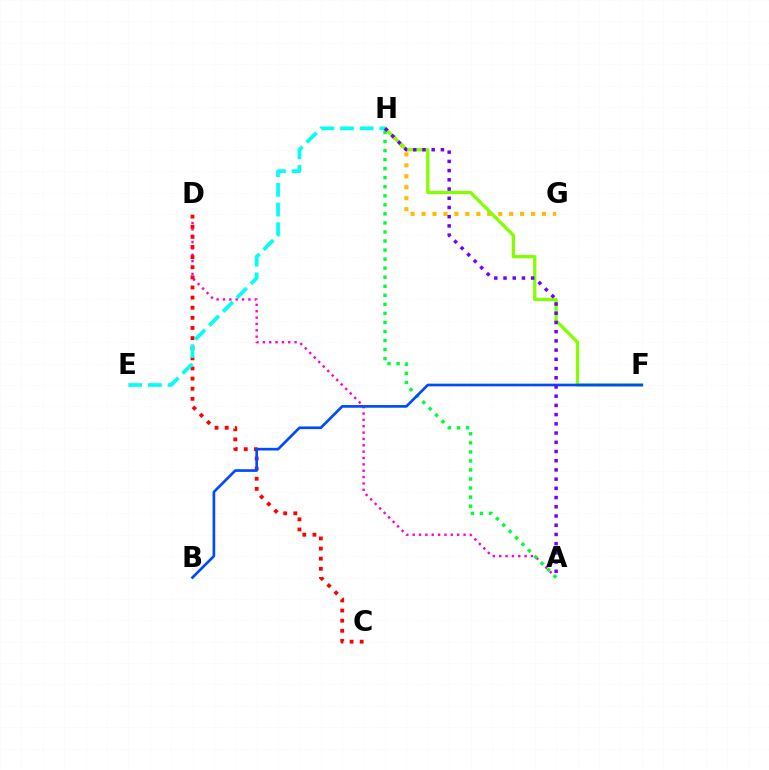{('G', 'H'): [{'color': '#ffbd00', 'line_style': 'dotted', 'thickness': 2.98}], ('A', 'D'): [{'color': '#ff00cf', 'line_style': 'dotted', 'thickness': 1.73}], ('C', 'D'): [{'color': '#ff0000', 'line_style': 'dotted', 'thickness': 2.75}], ('A', 'H'): [{'color': '#00ff39', 'line_style': 'dotted', 'thickness': 2.46}, {'color': '#7200ff', 'line_style': 'dotted', 'thickness': 2.5}], ('F', 'H'): [{'color': '#84ff00', 'line_style': 'solid', 'thickness': 2.35}], ('B', 'F'): [{'color': '#004bff', 'line_style': 'solid', 'thickness': 1.93}], ('E', 'H'): [{'color': '#00fff6', 'line_style': 'dashed', 'thickness': 2.67}]}